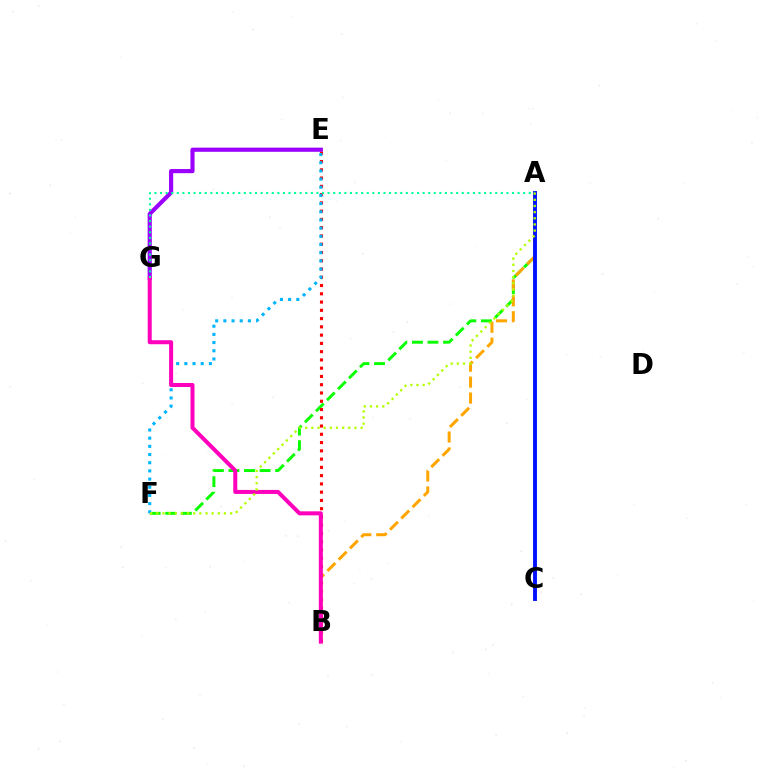{('E', 'G'): [{'color': '#9b00ff', 'line_style': 'solid', 'thickness': 2.98}], ('A', 'F'): [{'color': '#08ff00', 'line_style': 'dashed', 'thickness': 2.12}, {'color': '#b3ff00', 'line_style': 'dotted', 'thickness': 1.67}], ('B', 'E'): [{'color': '#ff0000', 'line_style': 'dotted', 'thickness': 2.25}], ('A', 'B'): [{'color': '#ffa500', 'line_style': 'dashed', 'thickness': 2.17}], ('A', 'C'): [{'color': '#0010ff', 'line_style': 'solid', 'thickness': 2.79}], ('E', 'F'): [{'color': '#00b5ff', 'line_style': 'dotted', 'thickness': 2.22}], ('B', 'G'): [{'color': '#ff00bd', 'line_style': 'solid', 'thickness': 2.89}], ('A', 'G'): [{'color': '#00ff9d', 'line_style': 'dotted', 'thickness': 1.52}]}